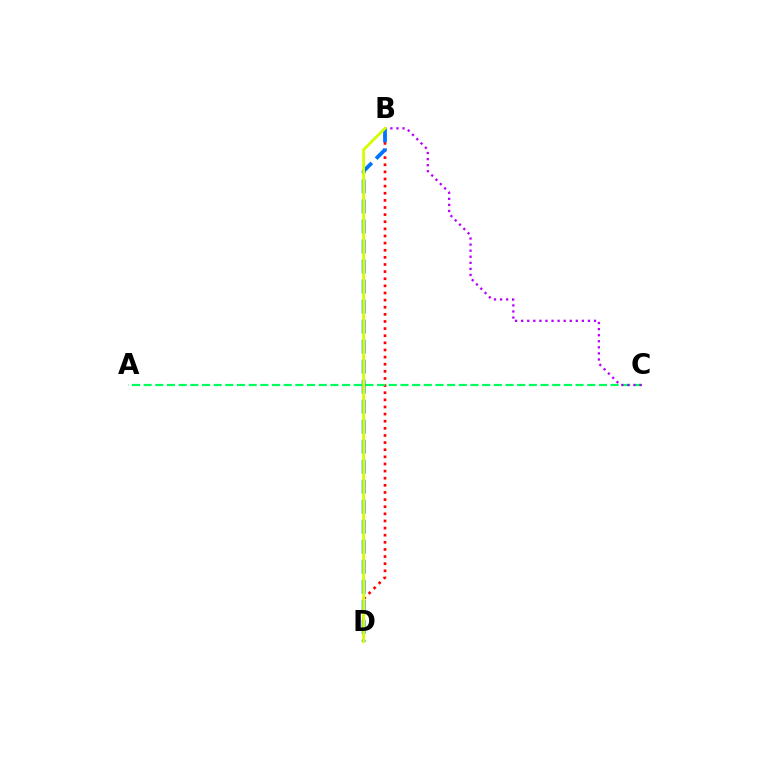{('B', 'D'): [{'color': '#ff0000', 'line_style': 'dotted', 'thickness': 1.94}, {'color': '#0074ff', 'line_style': 'dashed', 'thickness': 2.72}, {'color': '#d1ff00', 'line_style': 'solid', 'thickness': 2.02}], ('A', 'C'): [{'color': '#00ff5c', 'line_style': 'dashed', 'thickness': 1.59}], ('B', 'C'): [{'color': '#b900ff', 'line_style': 'dotted', 'thickness': 1.65}]}